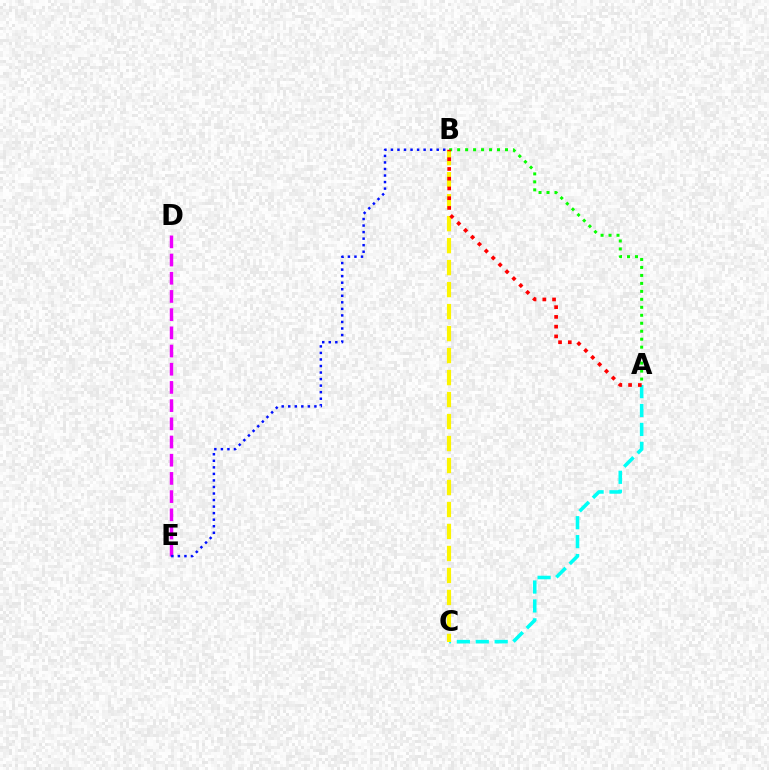{('A', 'C'): [{'color': '#00fff6', 'line_style': 'dashed', 'thickness': 2.57}], ('B', 'C'): [{'color': '#fcf500', 'line_style': 'dashed', 'thickness': 2.99}], ('A', 'B'): [{'color': '#08ff00', 'line_style': 'dotted', 'thickness': 2.17}, {'color': '#ff0000', 'line_style': 'dotted', 'thickness': 2.65}], ('D', 'E'): [{'color': '#ee00ff', 'line_style': 'dashed', 'thickness': 2.47}], ('B', 'E'): [{'color': '#0010ff', 'line_style': 'dotted', 'thickness': 1.78}]}